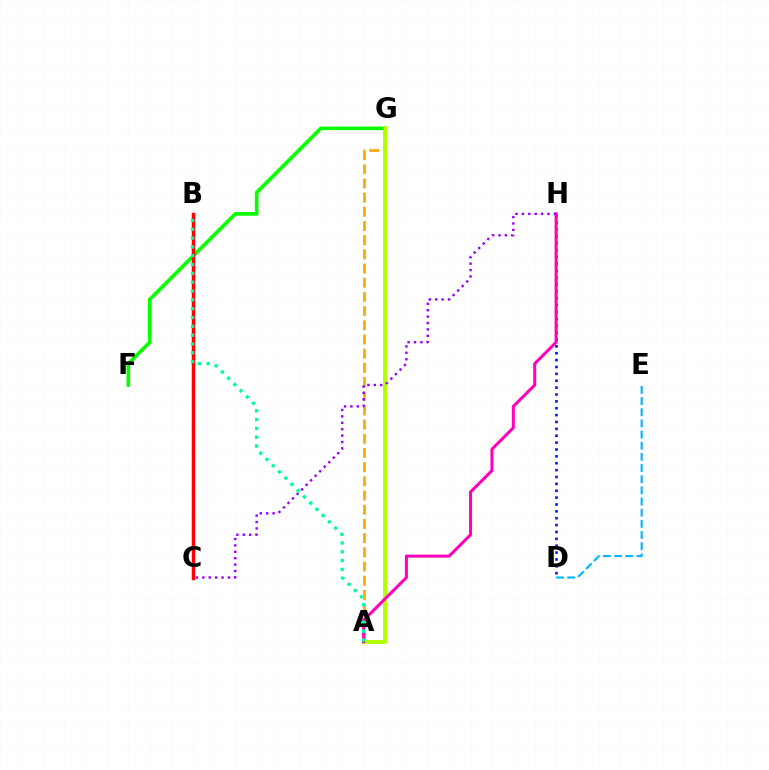{('A', 'G'): [{'color': '#ffa500', 'line_style': 'dashed', 'thickness': 1.93}, {'color': '#b3ff00', 'line_style': 'solid', 'thickness': 2.81}], ('D', 'E'): [{'color': '#00b5ff', 'line_style': 'dashed', 'thickness': 1.52}], ('F', 'G'): [{'color': '#08ff00', 'line_style': 'solid', 'thickness': 2.61}], ('D', 'H'): [{'color': '#0010ff', 'line_style': 'dotted', 'thickness': 1.87}], ('B', 'C'): [{'color': '#ff0000', 'line_style': 'solid', 'thickness': 2.51}], ('A', 'H'): [{'color': '#ff00bd', 'line_style': 'solid', 'thickness': 2.18}], ('C', 'H'): [{'color': '#9b00ff', 'line_style': 'dotted', 'thickness': 1.74}], ('A', 'B'): [{'color': '#00ff9d', 'line_style': 'dotted', 'thickness': 2.4}]}